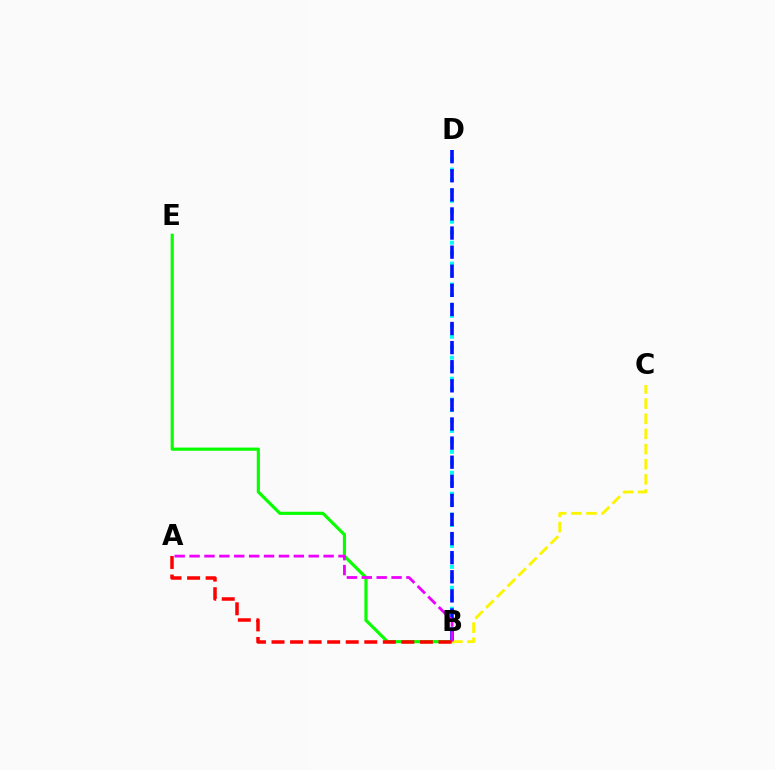{('B', 'D'): [{'color': '#00fff6', 'line_style': 'dotted', 'thickness': 2.84}, {'color': '#0010ff', 'line_style': 'dashed', 'thickness': 2.59}], ('B', 'E'): [{'color': '#08ff00', 'line_style': 'solid', 'thickness': 2.27}], ('B', 'C'): [{'color': '#fcf500', 'line_style': 'dashed', 'thickness': 2.06}], ('A', 'B'): [{'color': '#ee00ff', 'line_style': 'dashed', 'thickness': 2.02}, {'color': '#ff0000', 'line_style': 'dashed', 'thickness': 2.52}]}